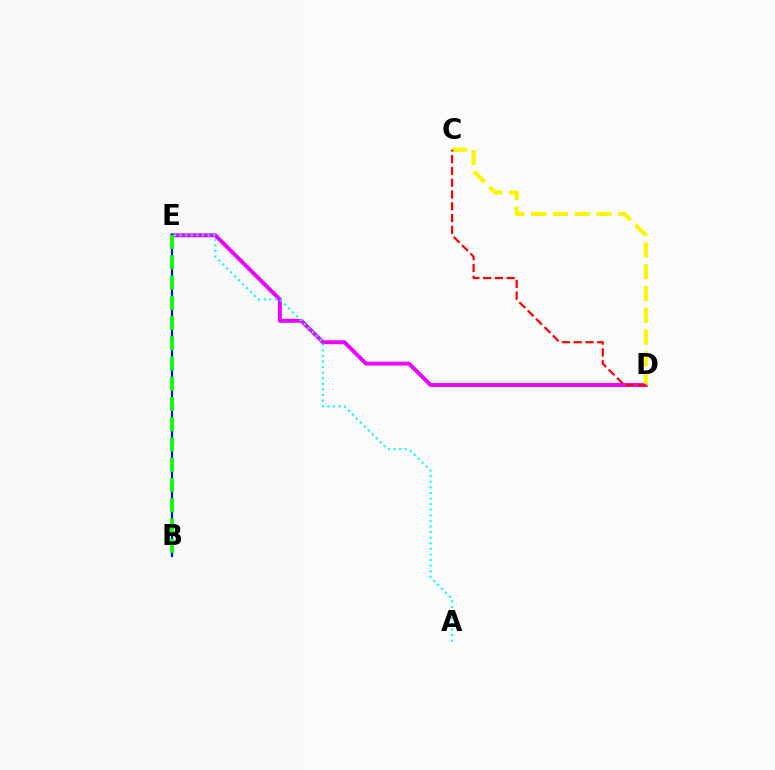{('D', 'E'): [{'color': '#ee00ff', 'line_style': 'solid', 'thickness': 2.81}], ('A', 'E'): [{'color': '#00fff6', 'line_style': 'dotted', 'thickness': 1.52}], ('C', 'D'): [{'color': '#fcf500', 'line_style': 'dashed', 'thickness': 2.96}, {'color': '#ff0000', 'line_style': 'dashed', 'thickness': 1.6}], ('B', 'E'): [{'color': '#0010ff', 'line_style': 'solid', 'thickness': 1.57}, {'color': '#08ff00', 'line_style': 'dashed', 'thickness': 2.75}]}